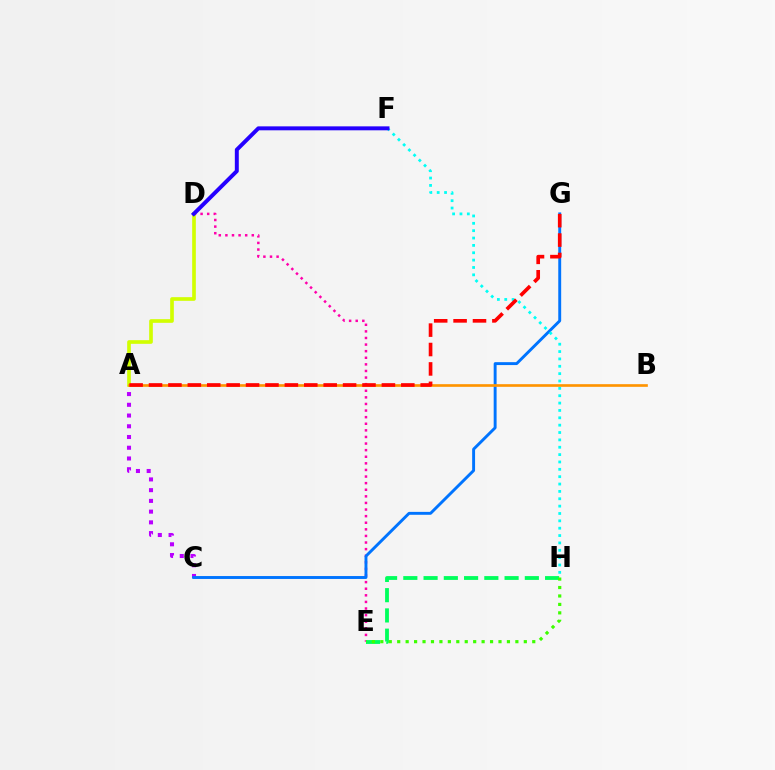{('D', 'E'): [{'color': '#ff00ac', 'line_style': 'dotted', 'thickness': 1.79}], ('E', 'H'): [{'color': '#00ff5c', 'line_style': 'dashed', 'thickness': 2.75}, {'color': '#3dff00', 'line_style': 'dotted', 'thickness': 2.29}], ('A', 'C'): [{'color': '#b900ff', 'line_style': 'dotted', 'thickness': 2.92}], ('C', 'G'): [{'color': '#0074ff', 'line_style': 'solid', 'thickness': 2.1}], ('A', 'D'): [{'color': '#d1ff00', 'line_style': 'solid', 'thickness': 2.63}], ('F', 'H'): [{'color': '#00fff6', 'line_style': 'dotted', 'thickness': 2.0}], ('D', 'F'): [{'color': '#2500ff', 'line_style': 'solid', 'thickness': 2.85}], ('A', 'B'): [{'color': '#ff9400', 'line_style': 'solid', 'thickness': 1.91}], ('A', 'G'): [{'color': '#ff0000', 'line_style': 'dashed', 'thickness': 2.64}]}